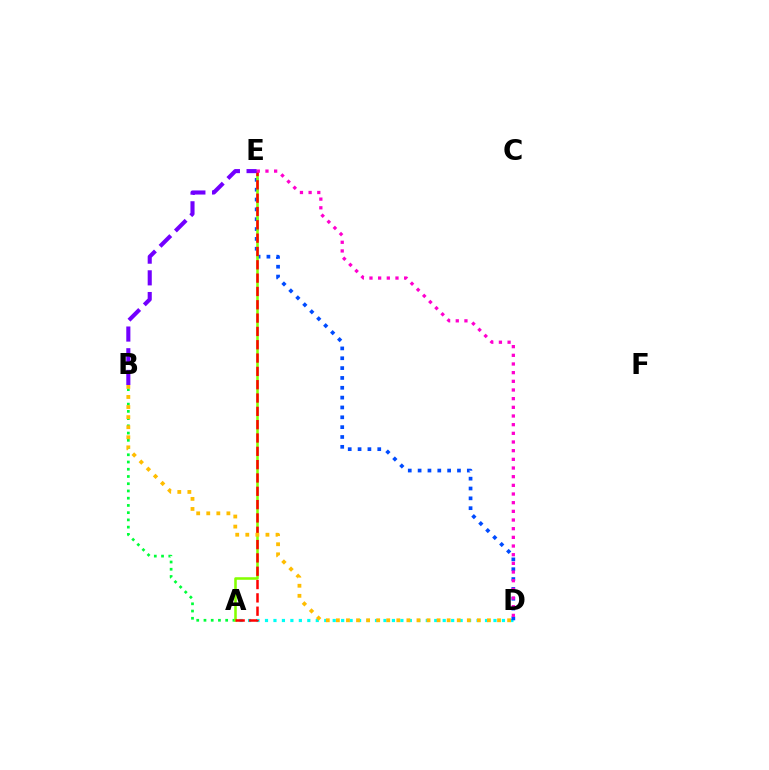{('A', 'B'): [{'color': '#00ff39', 'line_style': 'dotted', 'thickness': 1.97}], ('A', 'D'): [{'color': '#00fff6', 'line_style': 'dotted', 'thickness': 2.3}], ('D', 'E'): [{'color': '#004bff', 'line_style': 'dotted', 'thickness': 2.67}, {'color': '#ff00cf', 'line_style': 'dotted', 'thickness': 2.36}], ('A', 'E'): [{'color': '#84ff00', 'line_style': 'solid', 'thickness': 1.84}, {'color': '#ff0000', 'line_style': 'dashed', 'thickness': 1.81}], ('B', 'E'): [{'color': '#7200ff', 'line_style': 'dashed', 'thickness': 2.95}], ('B', 'D'): [{'color': '#ffbd00', 'line_style': 'dotted', 'thickness': 2.74}]}